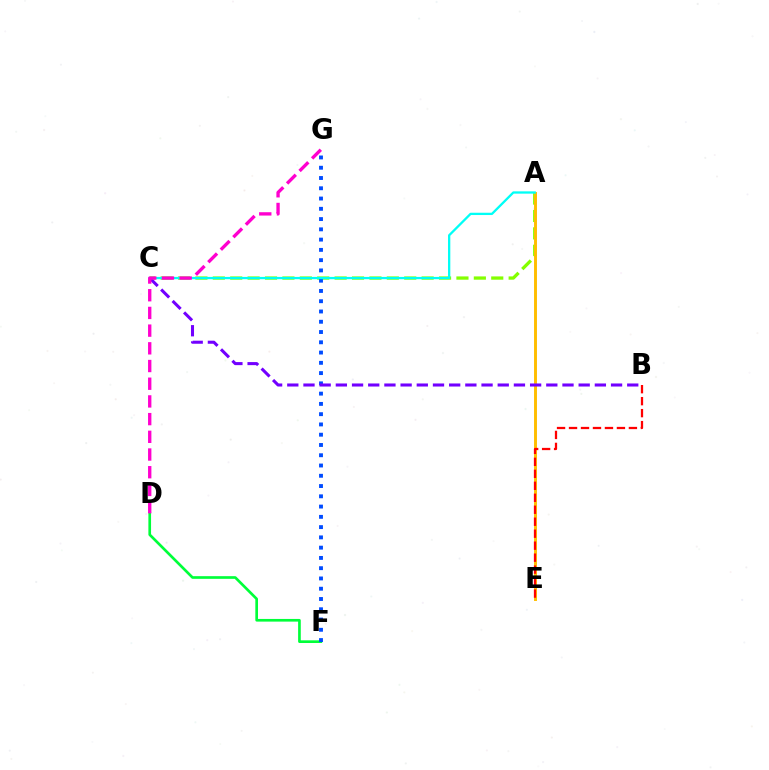{('A', 'C'): [{'color': '#84ff00', 'line_style': 'dashed', 'thickness': 2.36}, {'color': '#00fff6', 'line_style': 'solid', 'thickness': 1.65}], ('D', 'F'): [{'color': '#00ff39', 'line_style': 'solid', 'thickness': 1.93}], ('F', 'G'): [{'color': '#004bff', 'line_style': 'dotted', 'thickness': 2.79}], ('A', 'E'): [{'color': '#ffbd00', 'line_style': 'solid', 'thickness': 2.11}], ('B', 'C'): [{'color': '#7200ff', 'line_style': 'dashed', 'thickness': 2.2}], ('B', 'E'): [{'color': '#ff0000', 'line_style': 'dashed', 'thickness': 1.63}], ('D', 'G'): [{'color': '#ff00cf', 'line_style': 'dashed', 'thickness': 2.4}]}